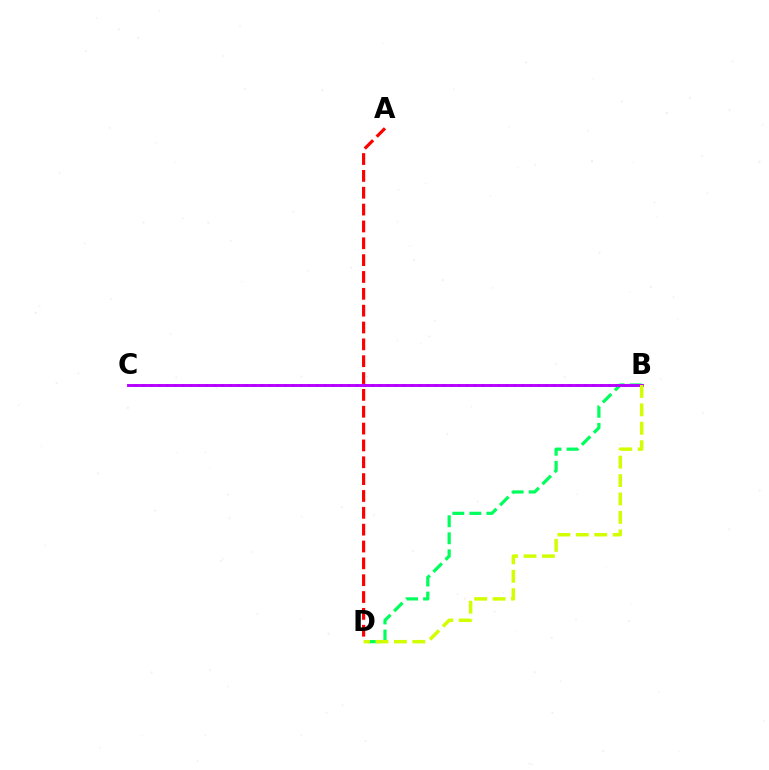{('A', 'D'): [{'color': '#ff0000', 'line_style': 'dashed', 'thickness': 2.29}], ('B', 'C'): [{'color': '#0074ff', 'line_style': 'dotted', 'thickness': 2.15}, {'color': '#b900ff', 'line_style': 'solid', 'thickness': 2.09}], ('B', 'D'): [{'color': '#00ff5c', 'line_style': 'dashed', 'thickness': 2.32}, {'color': '#d1ff00', 'line_style': 'dashed', 'thickness': 2.5}]}